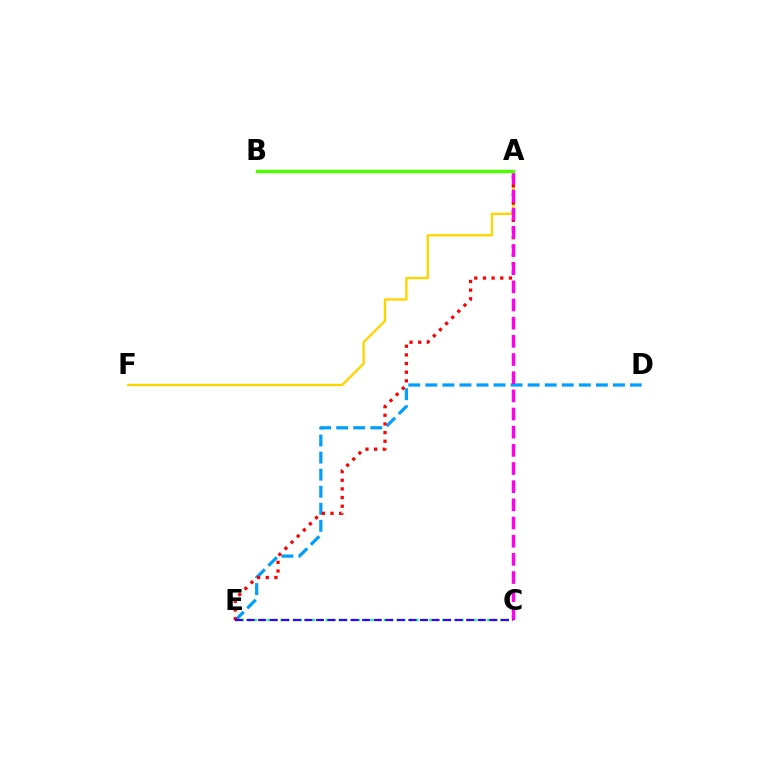{('D', 'E'): [{'color': '#009eff', 'line_style': 'dashed', 'thickness': 2.32}], ('A', 'F'): [{'color': '#ffd500', 'line_style': 'solid', 'thickness': 1.7}], ('C', 'E'): [{'color': '#00ff86', 'line_style': 'dotted', 'thickness': 1.76}, {'color': '#3700ff', 'line_style': 'dashed', 'thickness': 1.57}], ('A', 'E'): [{'color': '#ff0000', 'line_style': 'dotted', 'thickness': 2.35}], ('A', 'C'): [{'color': '#ff00ed', 'line_style': 'dashed', 'thickness': 2.47}], ('A', 'B'): [{'color': '#4fff00', 'line_style': 'solid', 'thickness': 2.48}]}